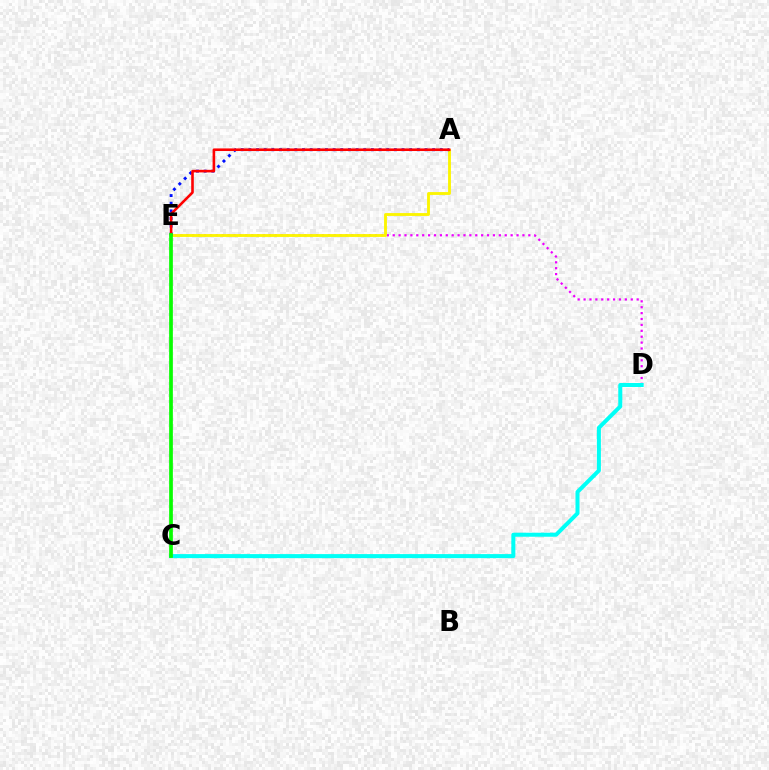{('D', 'E'): [{'color': '#ee00ff', 'line_style': 'dotted', 'thickness': 1.6}], ('A', 'E'): [{'color': '#fcf500', 'line_style': 'solid', 'thickness': 2.05}, {'color': '#0010ff', 'line_style': 'dotted', 'thickness': 2.08}, {'color': '#ff0000', 'line_style': 'solid', 'thickness': 1.87}], ('C', 'D'): [{'color': '#00fff6', 'line_style': 'solid', 'thickness': 2.89}], ('C', 'E'): [{'color': '#08ff00', 'line_style': 'solid', 'thickness': 2.67}]}